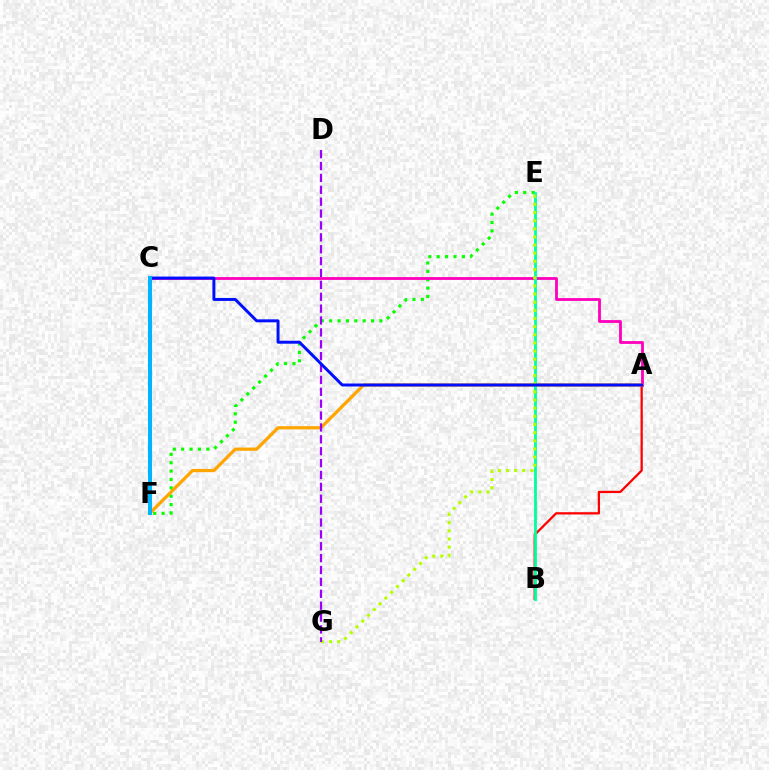{('A', 'B'): [{'color': '#ff0000', 'line_style': 'solid', 'thickness': 1.63}], ('E', 'F'): [{'color': '#08ff00', 'line_style': 'dotted', 'thickness': 2.28}], ('A', 'C'): [{'color': '#ff00bd', 'line_style': 'solid', 'thickness': 2.03}, {'color': '#0010ff', 'line_style': 'solid', 'thickness': 2.14}], ('A', 'F'): [{'color': '#ffa500', 'line_style': 'solid', 'thickness': 2.32}], ('B', 'E'): [{'color': '#00ff9d', 'line_style': 'solid', 'thickness': 2.02}], ('E', 'G'): [{'color': '#b3ff00', 'line_style': 'dotted', 'thickness': 2.22}], ('D', 'G'): [{'color': '#9b00ff', 'line_style': 'dashed', 'thickness': 1.61}], ('C', 'F'): [{'color': '#00b5ff', 'line_style': 'solid', 'thickness': 2.89}]}